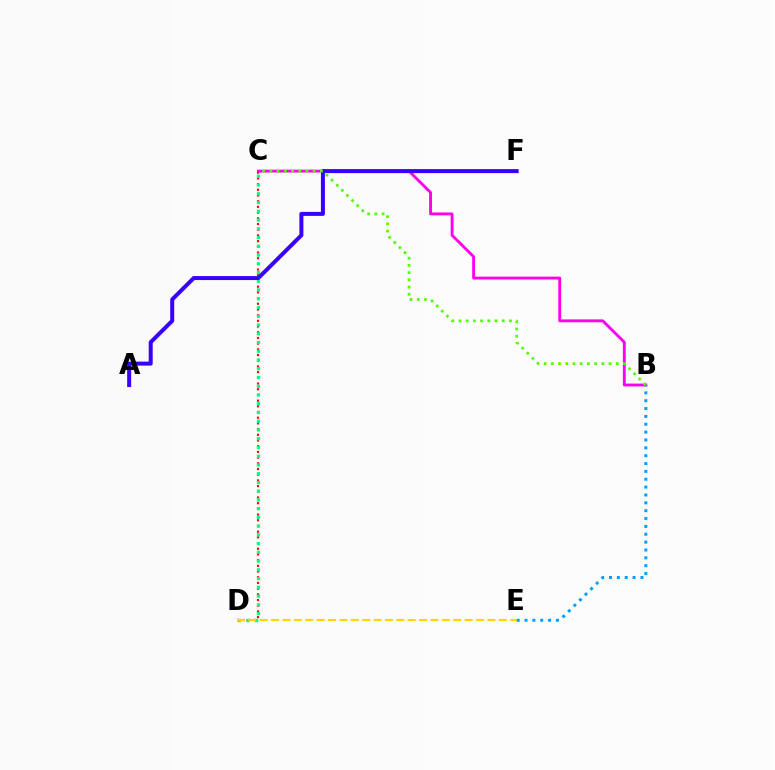{('C', 'D'): [{'color': '#ff0000', 'line_style': 'dotted', 'thickness': 1.55}, {'color': '#00ff86', 'line_style': 'dotted', 'thickness': 2.38}], ('B', 'C'): [{'color': '#ff00ed', 'line_style': 'solid', 'thickness': 2.06}, {'color': '#4fff00', 'line_style': 'dotted', 'thickness': 1.96}], ('B', 'E'): [{'color': '#009eff', 'line_style': 'dotted', 'thickness': 2.13}], ('A', 'F'): [{'color': '#3700ff', 'line_style': 'solid', 'thickness': 2.87}], ('D', 'E'): [{'color': '#ffd500', 'line_style': 'dashed', 'thickness': 1.55}]}